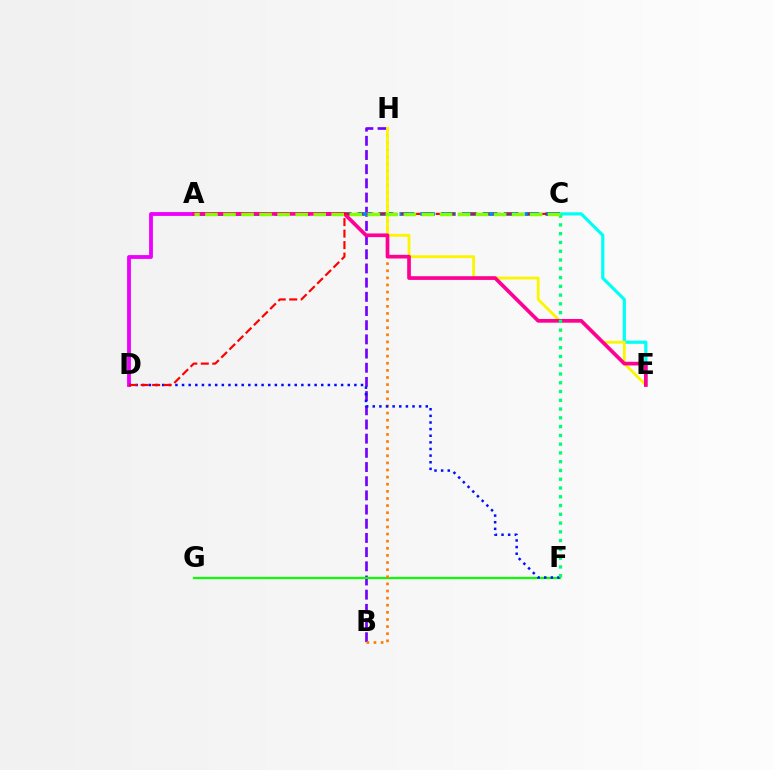{('C', 'E'): [{'color': '#00fff6', 'line_style': 'solid', 'thickness': 2.3}], ('B', 'H'): [{'color': '#7200ff', 'line_style': 'dashed', 'thickness': 1.93}, {'color': '#ff7c00', 'line_style': 'dotted', 'thickness': 1.93}], ('A', 'C'): [{'color': '#008cff', 'line_style': 'dashed', 'thickness': 2.83}, {'color': '#84ff00', 'line_style': 'dashed', 'thickness': 2.45}], ('A', 'D'): [{'color': '#ee00ff', 'line_style': 'solid', 'thickness': 2.75}], ('F', 'G'): [{'color': '#08ff00', 'line_style': 'solid', 'thickness': 1.59}], ('E', 'H'): [{'color': '#fcf500', 'line_style': 'solid', 'thickness': 2.02}], ('A', 'E'): [{'color': '#ff0094', 'line_style': 'solid', 'thickness': 2.66}], ('D', 'F'): [{'color': '#0010ff', 'line_style': 'dotted', 'thickness': 1.8}], ('C', 'D'): [{'color': '#ff0000', 'line_style': 'dashed', 'thickness': 1.56}], ('C', 'F'): [{'color': '#00ff74', 'line_style': 'dotted', 'thickness': 2.38}]}